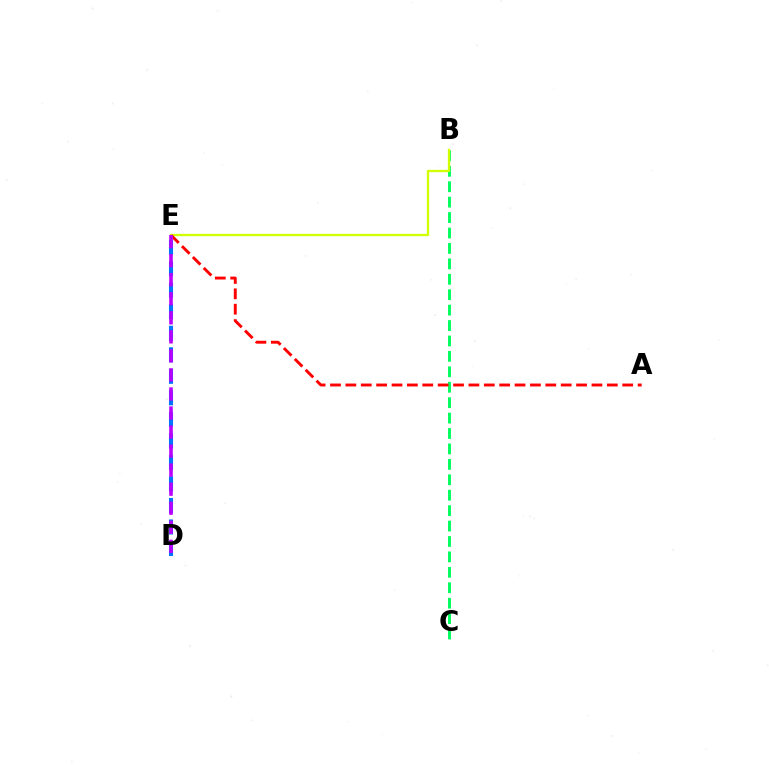{('B', 'C'): [{'color': '#00ff5c', 'line_style': 'dashed', 'thickness': 2.1}], ('D', 'E'): [{'color': '#0074ff', 'line_style': 'dashed', 'thickness': 2.92}, {'color': '#b900ff', 'line_style': 'dashed', 'thickness': 2.59}], ('B', 'E'): [{'color': '#d1ff00', 'line_style': 'solid', 'thickness': 1.66}], ('A', 'E'): [{'color': '#ff0000', 'line_style': 'dashed', 'thickness': 2.09}]}